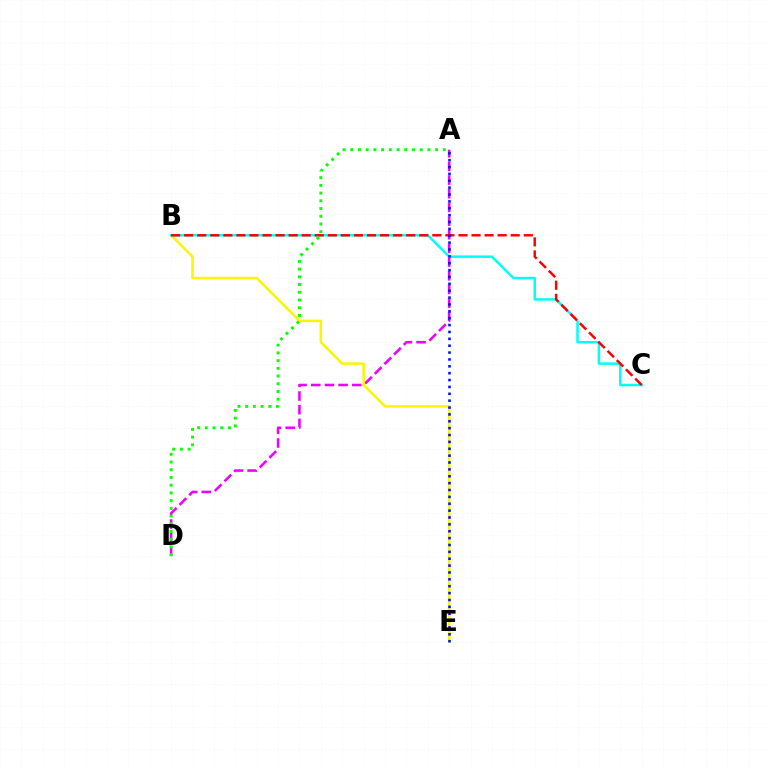{('A', 'D'): [{'color': '#ee00ff', 'line_style': 'dashed', 'thickness': 1.86}, {'color': '#08ff00', 'line_style': 'dotted', 'thickness': 2.1}], ('B', 'E'): [{'color': '#fcf500', 'line_style': 'solid', 'thickness': 1.81}], ('B', 'C'): [{'color': '#00fff6', 'line_style': 'solid', 'thickness': 1.79}, {'color': '#ff0000', 'line_style': 'dashed', 'thickness': 1.77}], ('A', 'E'): [{'color': '#0010ff', 'line_style': 'dotted', 'thickness': 1.87}]}